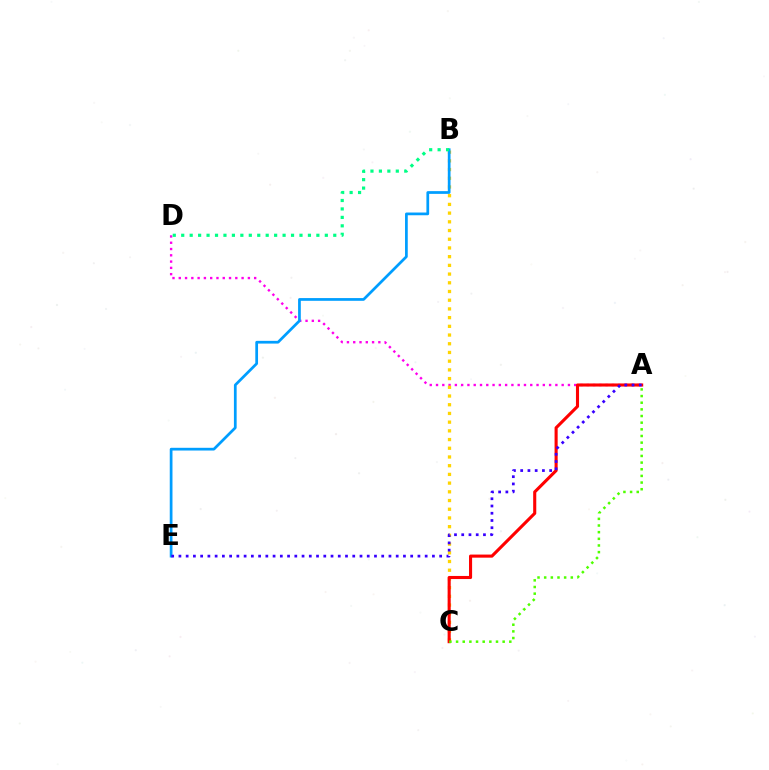{('A', 'D'): [{'color': '#ff00ed', 'line_style': 'dotted', 'thickness': 1.71}], ('B', 'C'): [{'color': '#ffd500', 'line_style': 'dotted', 'thickness': 2.37}], ('A', 'C'): [{'color': '#ff0000', 'line_style': 'solid', 'thickness': 2.23}, {'color': '#4fff00', 'line_style': 'dotted', 'thickness': 1.81}], ('B', 'E'): [{'color': '#009eff', 'line_style': 'solid', 'thickness': 1.97}], ('A', 'E'): [{'color': '#3700ff', 'line_style': 'dotted', 'thickness': 1.97}], ('B', 'D'): [{'color': '#00ff86', 'line_style': 'dotted', 'thickness': 2.29}]}